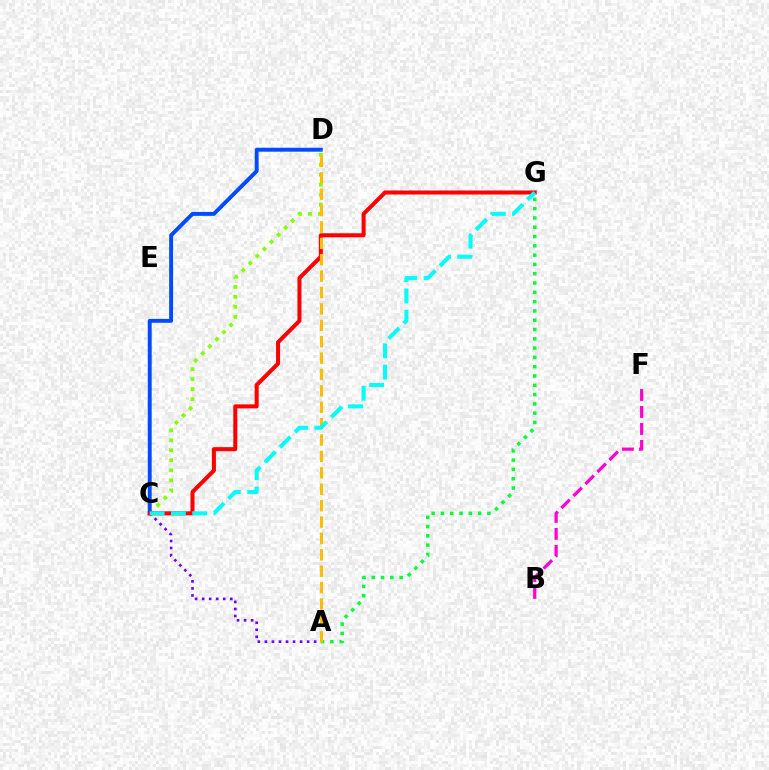{('C', 'D'): [{'color': '#84ff00', 'line_style': 'dotted', 'thickness': 2.72}, {'color': '#004bff', 'line_style': 'solid', 'thickness': 2.82}], ('A', 'C'): [{'color': '#7200ff', 'line_style': 'dotted', 'thickness': 1.91}], ('A', 'G'): [{'color': '#00ff39', 'line_style': 'dotted', 'thickness': 2.53}], ('C', 'G'): [{'color': '#ff0000', 'line_style': 'solid', 'thickness': 2.9}, {'color': '#00fff6', 'line_style': 'dashed', 'thickness': 2.89}], ('A', 'D'): [{'color': '#ffbd00', 'line_style': 'dashed', 'thickness': 2.23}], ('B', 'F'): [{'color': '#ff00cf', 'line_style': 'dashed', 'thickness': 2.31}]}